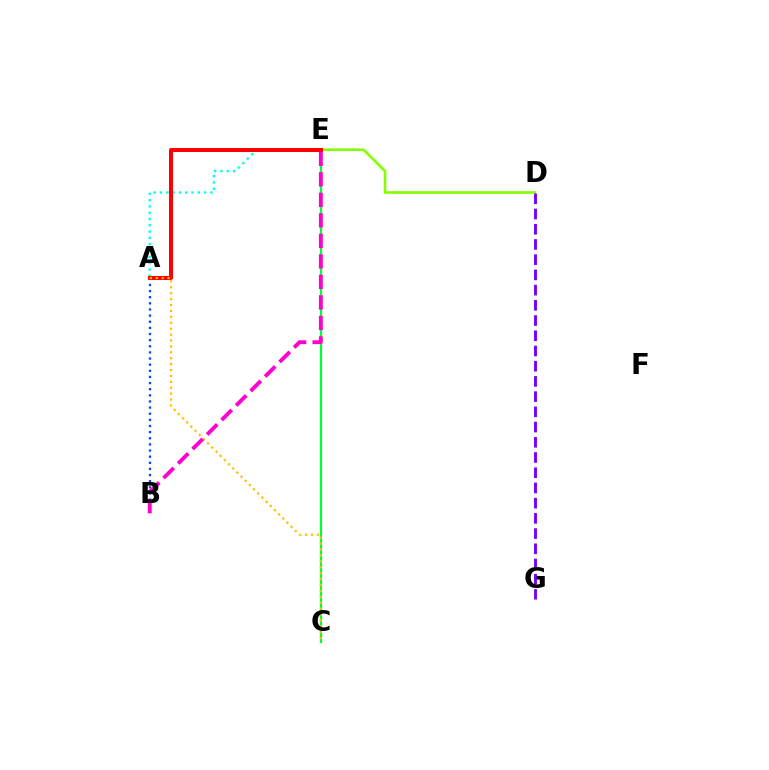{('A', 'E'): [{'color': '#00fff6', 'line_style': 'dotted', 'thickness': 1.71}, {'color': '#ff0000', 'line_style': 'solid', 'thickness': 2.9}], ('D', 'E'): [{'color': '#84ff00', 'line_style': 'solid', 'thickness': 1.92}], ('C', 'E'): [{'color': '#00ff39', 'line_style': 'solid', 'thickness': 1.6}], ('A', 'B'): [{'color': '#004bff', 'line_style': 'dotted', 'thickness': 1.67}], ('D', 'G'): [{'color': '#7200ff', 'line_style': 'dashed', 'thickness': 2.07}], ('A', 'C'): [{'color': '#ffbd00', 'line_style': 'dotted', 'thickness': 1.61}], ('B', 'E'): [{'color': '#ff00cf', 'line_style': 'dashed', 'thickness': 2.79}]}